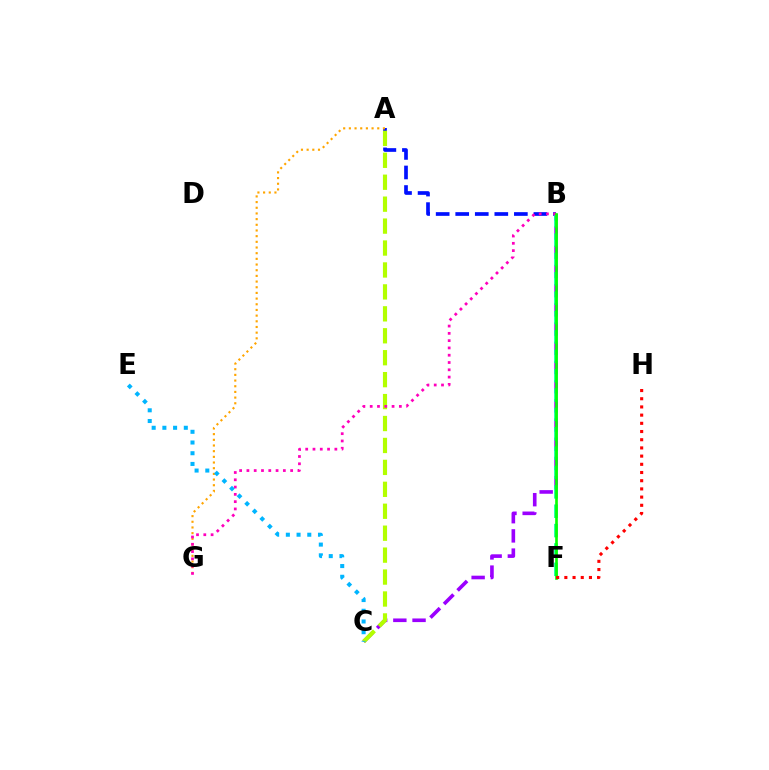{('A', 'B'): [{'color': '#0010ff', 'line_style': 'dashed', 'thickness': 2.66}], ('A', 'G'): [{'color': '#ffa500', 'line_style': 'dotted', 'thickness': 1.54}], ('B', 'C'): [{'color': '#9b00ff', 'line_style': 'dashed', 'thickness': 2.61}], ('B', 'F'): [{'color': '#00ff9d', 'line_style': 'dashed', 'thickness': 2.63}, {'color': '#08ff00', 'line_style': 'solid', 'thickness': 1.91}], ('A', 'C'): [{'color': '#b3ff00', 'line_style': 'dashed', 'thickness': 2.98}], ('B', 'G'): [{'color': '#ff00bd', 'line_style': 'dotted', 'thickness': 1.98}], ('C', 'E'): [{'color': '#00b5ff', 'line_style': 'dotted', 'thickness': 2.91}], ('F', 'H'): [{'color': '#ff0000', 'line_style': 'dotted', 'thickness': 2.23}]}